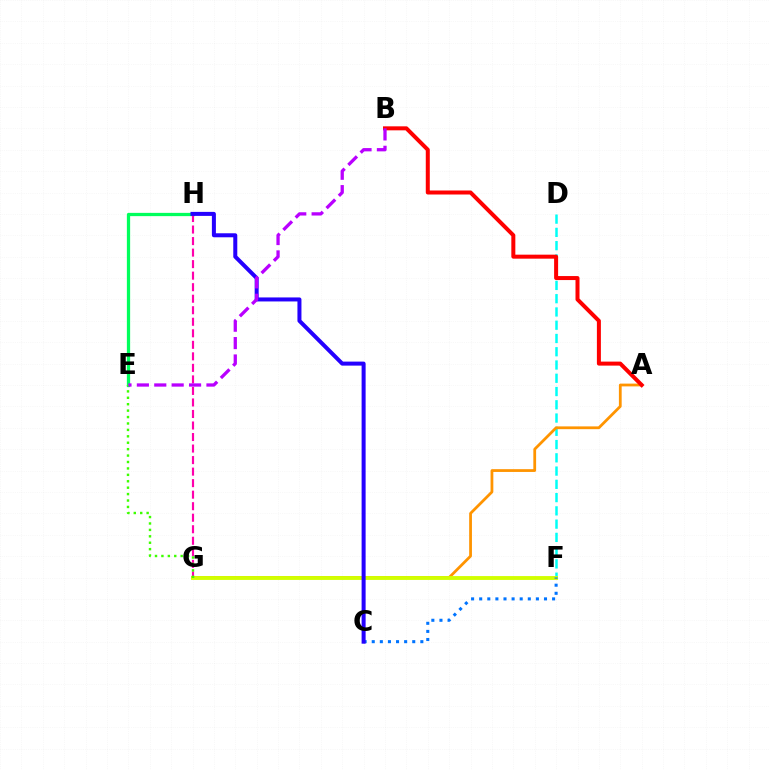{('D', 'F'): [{'color': '#00fff6', 'line_style': 'dashed', 'thickness': 1.8}], ('A', 'G'): [{'color': '#ff9400', 'line_style': 'solid', 'thickness': 2.0}], ('E', 'H'): [{'color': '#00ff5c', 'line_style': 'solid', 'thickness': 2.35}], ('F', 'G'): [{'color': '#d1ff00', 'line_style': 'solid', 'thickness': 2.78}], ('C', 'F'): [{'color': '#0074ff', 'line_style': 'dotted', 'thickness': 2.2}], ('G', 'H'): [{'color': '#ff00ac', 'line_style': 'dashed', 'thickness': 1.57}], ('E', 'G'): [{'color': '#3dff00', 'line_style': 'dotted', 'thickness': 1.74}], ('C', 'H'): [{'color': '#2500ff', 'line_style': 'solid', 'thickness': 2.89}], ('A', 'B'): [{'color': '#ff0000', 'line_style': 'solid', 'thickness': 2.88}], ('B', 'E'): [{'color': '#b900ff', 'line_style': 'dashed', 'thickness': 2.36}]}